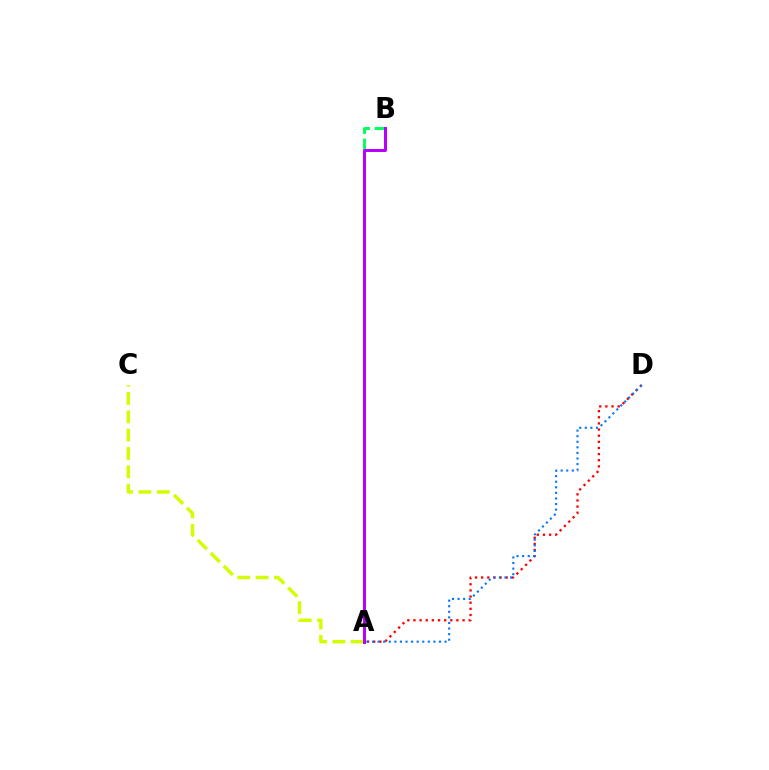{('A', 'D'): [{'color': '#ff0000', 'line_style': 'dotted', 'thickness': 1.67}, {'color': '#0074ff', 'line_style': 'dotted', 'thickness': 1.52}], ('A', 'B'): [{'color': '#00ff5c', 'line_style': 'dashed', 'thickness': 2.12}, {'color': '#b900ff', 'line_style': 'solid', 'thickness': 2.15}], ('A', 'C'): [{'color': '#d1ff00', 'line_style': 'dashed', 'thickness': 2.49}]}